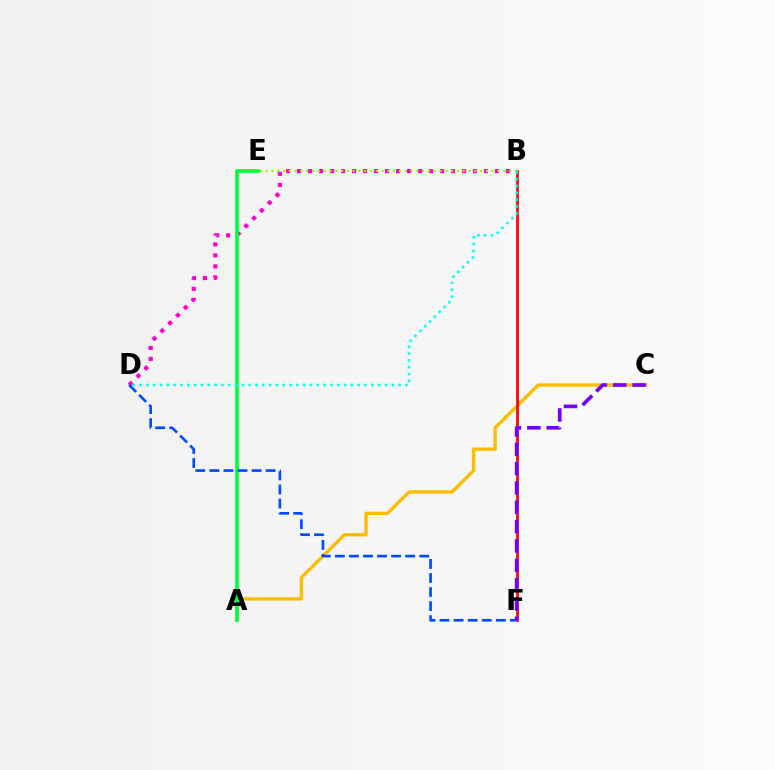{('B', 'D'): [{'color': '#ff00cf', 'line_style': 'dotted', 'thickness': 2.99}, {'color': '#00fff6', 'line_style': 'dotted', 'thickness': 1.85}], ('A', 'C'): [{'color': '#ffbd00', 'line_style': 'solid', 'thickness': 2.42}], ('B', 'F'): [{'color': '#ff0000', 'line_style': 'solid', 'thickness': 1.95}], ('B', 'E'): [{'color': '#84ff00', 'line_style': 'dotted', 'thickness': 1.57}], ('A', 'E'): [{'color': '#00ff39', 'line_style': 'solid', 'thickness': 2.63}], ('D', 'F'): [{'color': '#004bff', 'line_style': 'dashed', 'thickness': 1.91}], ('C', 'F'): [{'color': '#7200ff', 'line_style': 'dashed', 'thickness': 2.63}]}